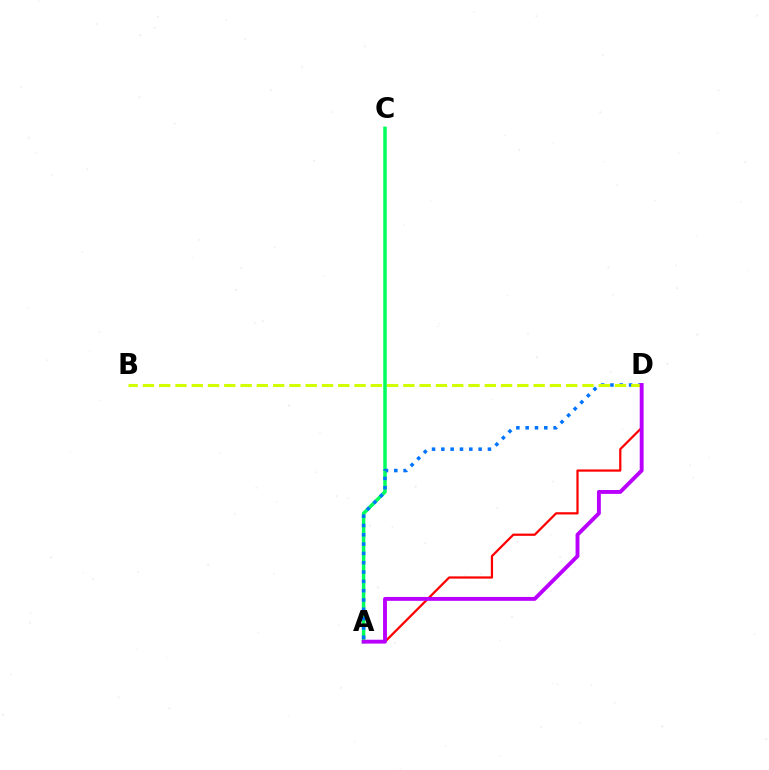{('A', 'C'): [{'color': '#00ff5c', 'line_style': 'solid', 'thickness': 2.53}], ('A', 'D'): [{'color': '#0074ff', 'line_style': 'dotted', 'thickness': 2.53}, {'color': '#ff0000', 'line_style': 'solid', 'thickness': 1.61}, {'color': '#b900ff', 'line_style': 'solid', 'thickness': 2.8}], ('B', 'D'): [{'color': '#d1ff00', 'line_style': 'dashed', 'thickness': 2.21}]}